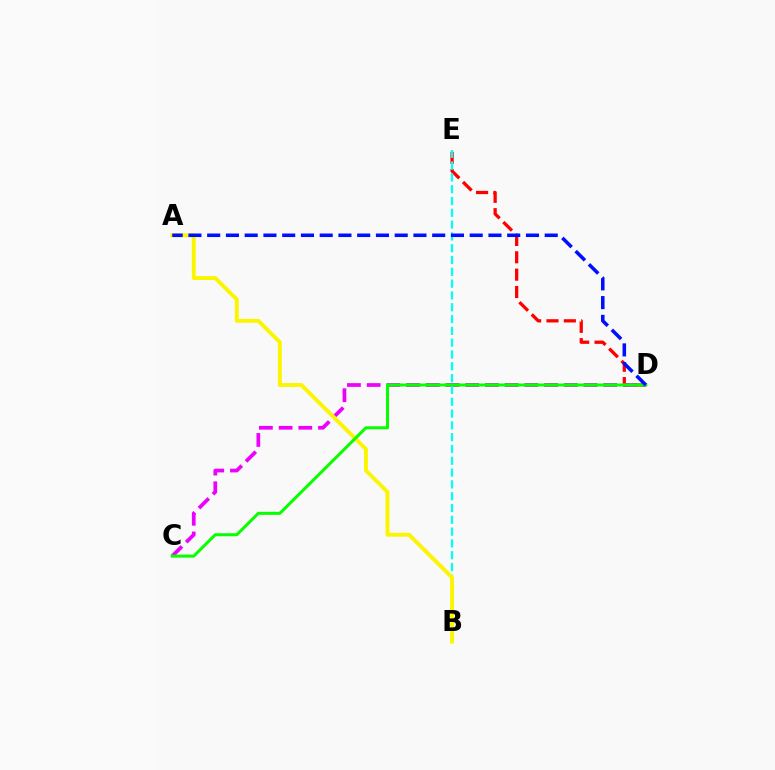{('D', 'E'): [{'color': '#ff0000', 'line_style': 'dashed', 'thickness': 2.36}], ('C', 'D'): [{'color': '#ee00ff', 'line_style': 'dashed', 'thickness': 2.68}, {'color': '#08ff00', 'line_style': 'solid', 'thickness': 2.17}], ('B', 'E'): [{'color': '#00fff6', 'line_style': 'dashed', 'thickness': 1.6}], ('A', 'B'): [{'color': '#fcf500', 'line_style': 'solid', 'thickness': 2.81}], ('A', 'D'): [{'color': '#0010ff', 'line_style': 'dashed', 'thickness': 2.55}]}